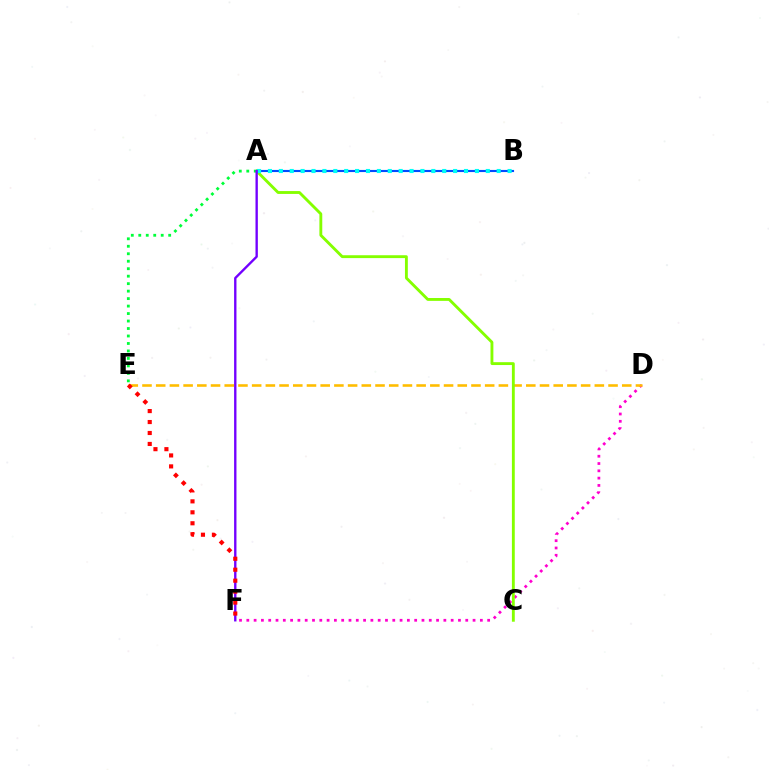{('D', 'F'): [{'color': '#ff00cf', 'line_style': 'dotted', 'thickness': 1.98}], ('D', 'E'): [{'color': '#ffbd00', 'line_style': 'dashed', 'thickness': 1.86}], ('A', 'B'): [{'color': '#004bff', 'line_style': 'solid', 'thickness': 1.53}, {'color': '#00fff6', 'line_style': 'dotted', 'thickness': 2.96}], ('A', 'C'): [{'color': '#84ff00', 'line_style': 'solid', 'thickness': 2.06}], ('A', 'E'): [{'color': '#00ff39', 'line_style': 'dotted', 'thickness': 2.03}], ('A', 'F'): [{'color': '#7200ff', 'line_style': 'solid', 'thickness': 1.7}], ('E', 'F'): [{'color': '#ff0000', 'line_style': 'dotted', 'thickness': 2.98}]}